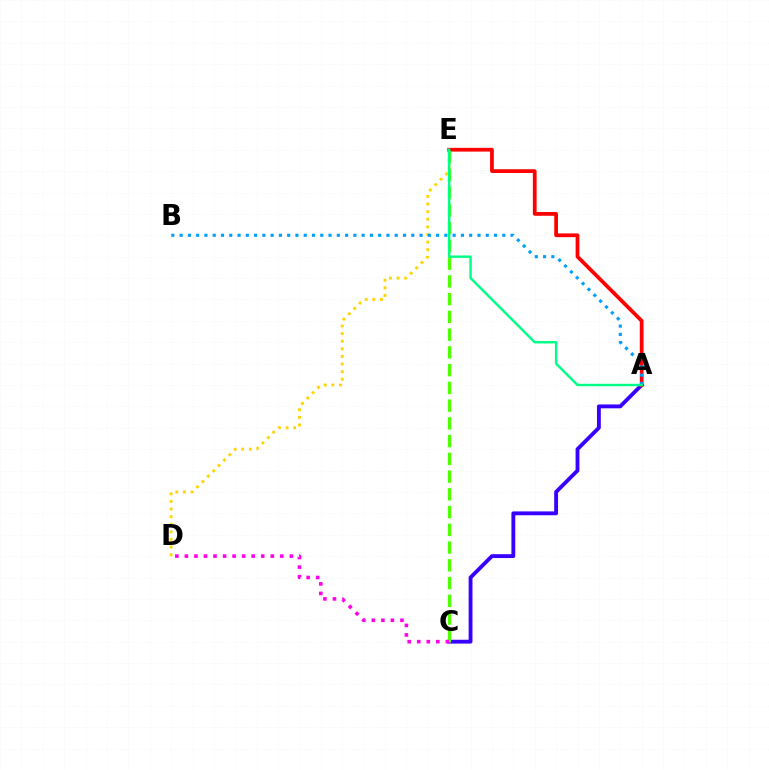{('A', 'C'): [{'color': '#3700ff', 'line_style': 'solid', 'thickness': 2.77}], ('D', 'E'): [{'color': '#ffd500', 'line_style': 'dotted', 'thickness': 2.07}], ('A', 'E'): [{'color': '#ff0000', 'line_style': 'solid', 'thickness': 2.7}, {'color': '#00ff86', 'line_style': 'solid', 'thickness': 1.76}], ('C', 'E'): [{'color': '#4fff00', 'line_style': 'dashed', 'thickness': 2.41}], ('C', 'D'): [{'color': '#ff00ed', 'line_style': 'dotted', 'thickness': 2.59}], ('A', 'B'): [{'color': '#009eff', 'line_style': 'dotted', 'thickness': 2.25}]}